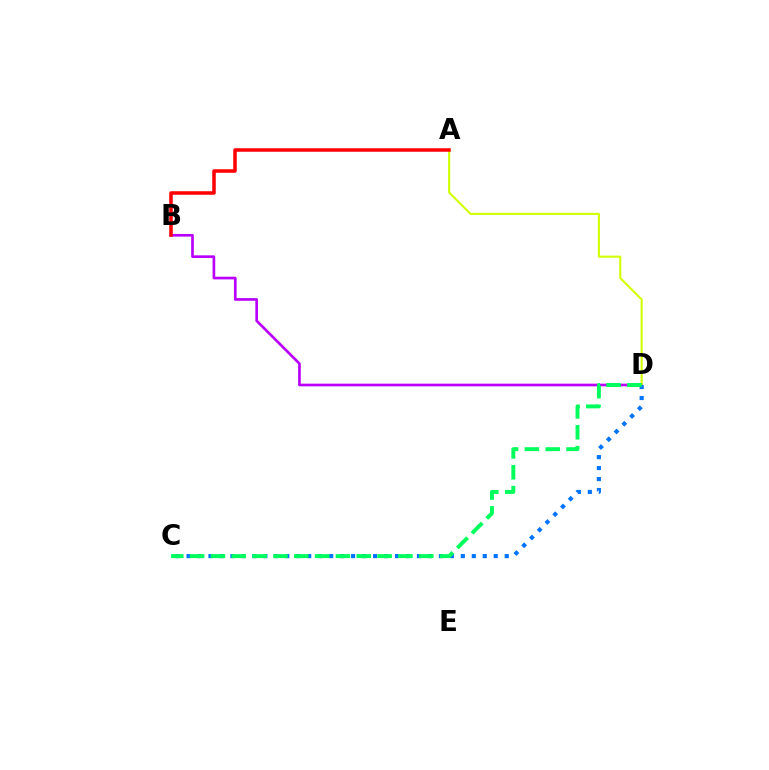{('B', 'D'): [{'color': '#b900ff', 'line_style': 'solid', 'thickness': 1.92}], ('A', 'D'): [{'color': '#d1ff00', 'line_style': 'solid', 'thickness': 1.52}], ('A', 'B'): [{'color': '#ff0000', 'line_style': 'solid', 'thickness': 2.53}], ('C', 'D'): [{'color': '#0074ff', 'line_style': 'dotted', 'thickness': 2.98}, {'color': '#00ff5c', 'line_style': 'dashed', 'thickness': 2.83}]}